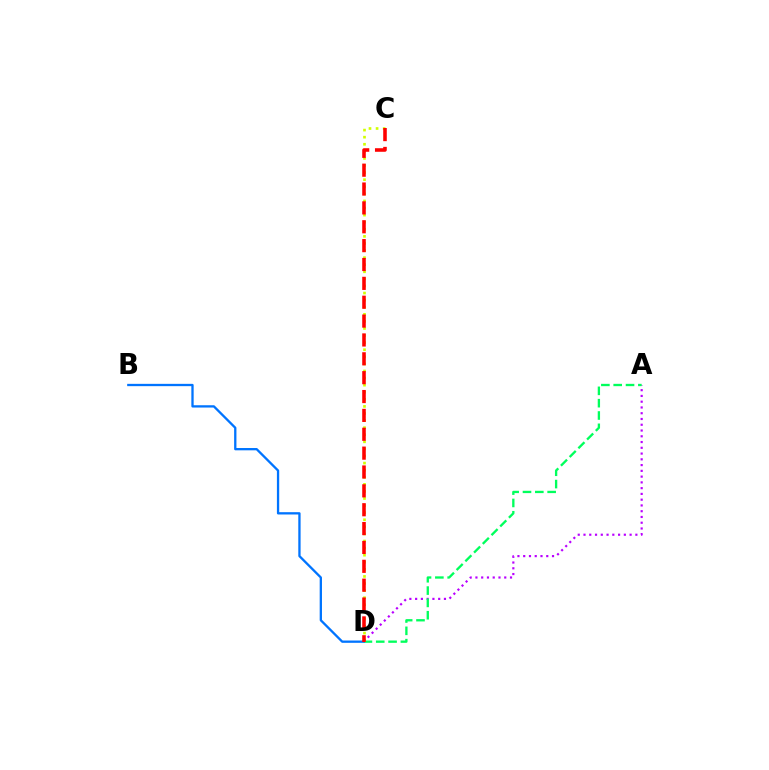{('A', 'D'): [{'color': '#b900ff', 'line_style': 'dotted', 'thickness': 1.57}, {'color': '#00ff5c', 'line_style': 'dashed', 'thickness': 1.67}], ('C', 'D'): [{'color': '#d1ff00', 'line_style': 'dotted', 'thickness': 1.92}, {'color': '#ff0000', 'line_style': 'dashed', 'thickness': 2.56}], ('B', 'D'): [{'color': '#0074ff', 'line_style': 'solid', 'thickness': 1.66}]}